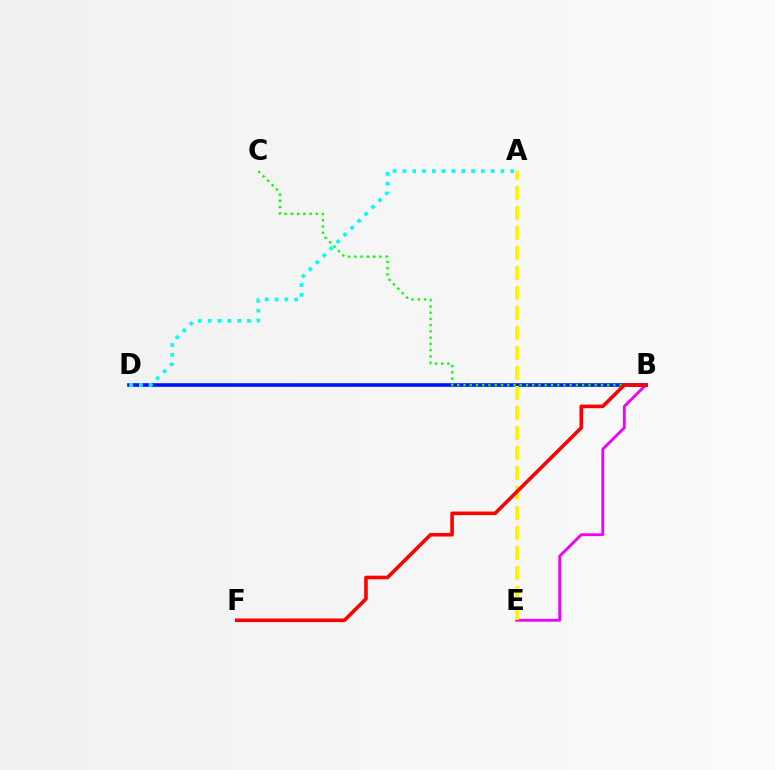{('B', 'D'): [{'color': '#0010ff', 'line_style': 'solid', 'thickness': 2.6}], ('B', 'C'): [{'color': '#08ff00', 'line_style': 'dotted', 'thickness': 1.7}], ('B', 'E'): [{'color': '#ee00ff', 'line_style': 'solid', 'thickness': 2.04}], ('A', 'D'): [{'color': '#00fff6', 'line_style': 'dotted', 'thickness': 2.66}], ('A', 'E'): [{'color': '#fcf500', 'line_style': 'dashed', 'thickness': 2.72}], ('B', 'F'): [{'color': '#ff0000', 'line_style': 'solid', 'thickness': 2.59}]}